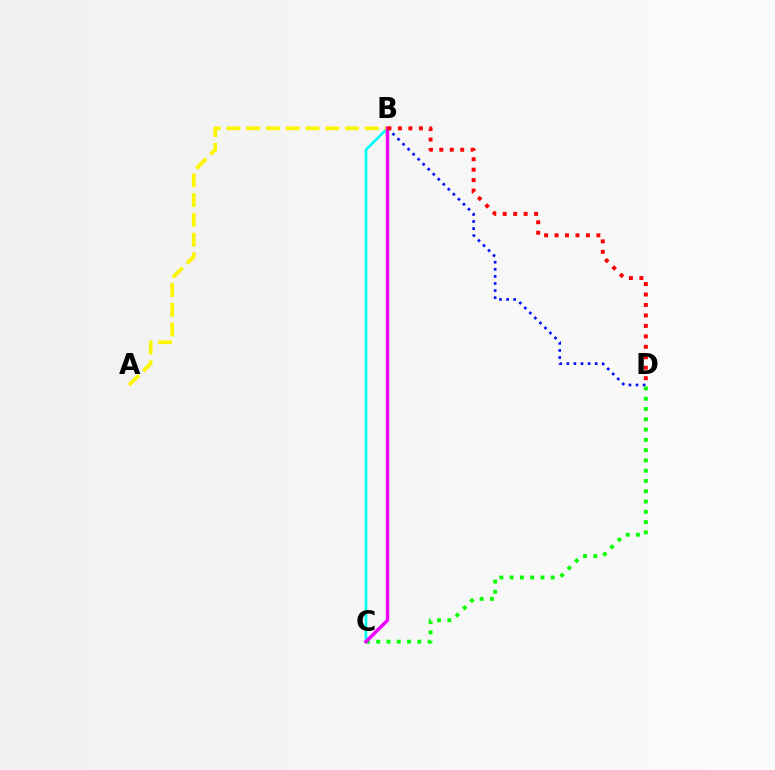{('B', 'C'): [{'color': '#00fff6', 'line_style': 'solid', 'thickness': 1.93}, {'color': '#ee00ff', 'line_style': 'solid', 'thickness': 2.48}], ('B', 'D'): [{'color': '#0010ff', 'line_style': 'dotted', 'thickness': 1.93}, {'color': '#ff0000', 'line_style': 'dotted', 'thickness': 2.84}], ('C', 'D'): [{'color': '#08ff00', 'line_style': 'dotted', 'thickness': 2.79}], ('A', 'B'): [{'color': '#fcf500', 'line_style': 'dashed', 'thickness': 2.69}]}